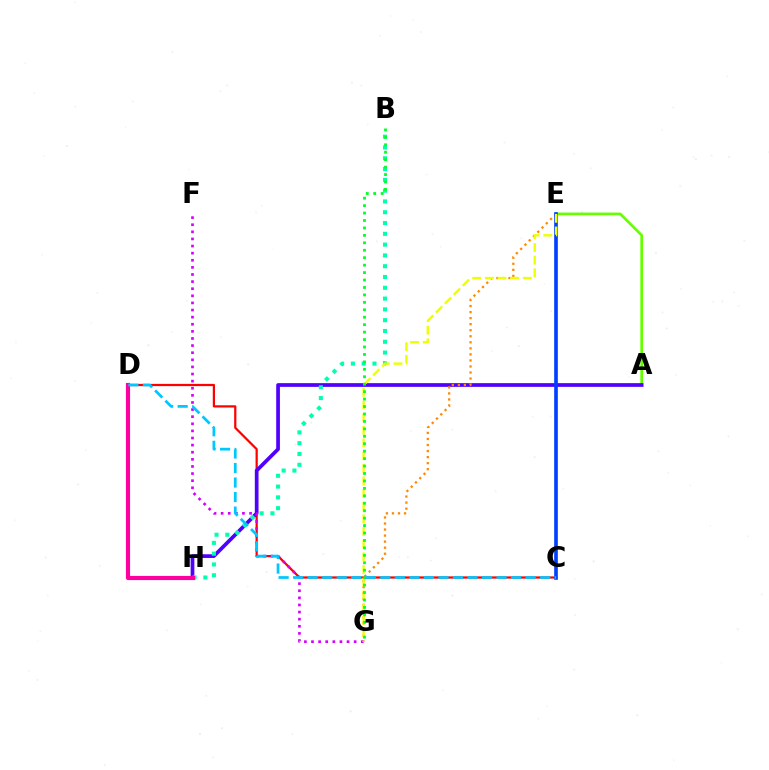{('C', 'D'): [{'color': '#ff0000', 'line_style': 'solid', 'thickness': 1.61}, {'color': '#00c7ff', 'line_style': 'dashed', 'thickness': 1.97}], ('A', 'E'): [{'color': '#66ff00', 'line_style': 'solid', 'thickness': 1.92}], ('A', 'H'): [{'color': '#4f00ff', 'line_style': 'solid', 'thickness': 2.67}], ('F', 'G'): [{'color': '#d600ff', 'line_style': 'dotted', 'thickness': 1.93}], ('E', 'G'): [{'color': '#ff8800', 'line_style': 'dotted', 'thickness': 1.64}, {'color': '#eeff00', 'line_style': 'dashed', 'thickness': 1.72}], ('B', 'H'): [{'color': '#00ffaf', 'line_style': 'dotted', 'thickness': 2.93}], ('C', 'E'): [{'color': '#003fff', 'line_style': 'solid', 'thickness': 2.62}], ('D', 'H'): [{'color': '#ff00a0', 'line_style': 'solid', 'thickness': 2.98}], ('B', 'G'): [{'color': '#00ff27', 'line_style': 'dotted', 'thickness': 2.02}]}